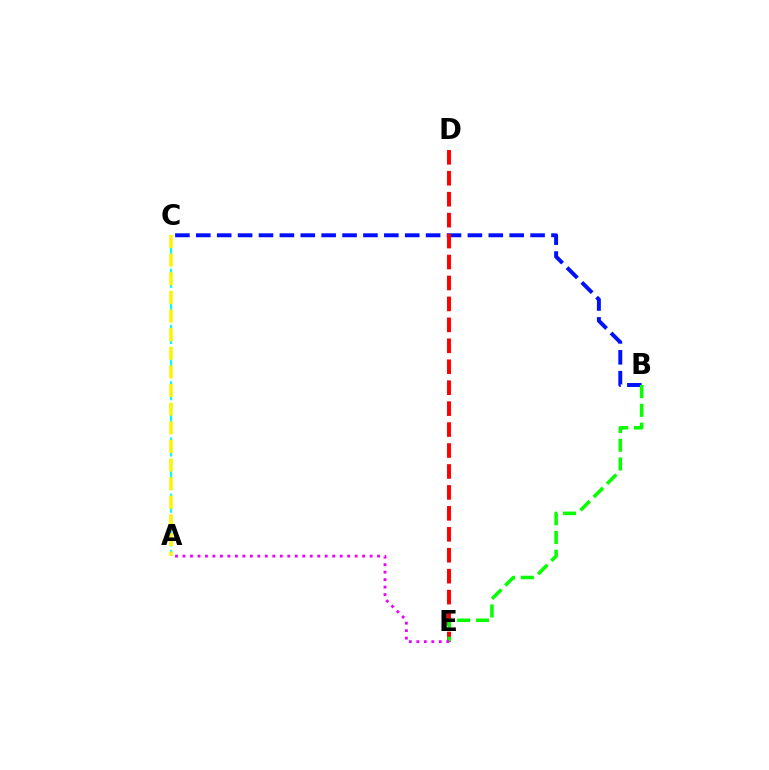{('B', 'C'): [{'color': '#0010ff', 'line_style': 'dashed', 'thickness': 2.84}], ('D', 'E'): [{'color': '#ff0000', 'line_style': 'dashed', 'thickness': 2.85}], ('A', 'C'): [{'color': '#00fff6', 'line_style': 'dashed', 'thickness': 1.53}, {'color': '#fcf500', 'line_style': 'dashed', 'thickness': 2.53}], ('B', 'E'): [{'color': '#08ff00', 'line_style': 'dashed', 'thickness': 2.55}], ('A', 'E'): [{'color': '#ee00ff', 'line_style': 'dotted', 'thickness': 2.03}]}